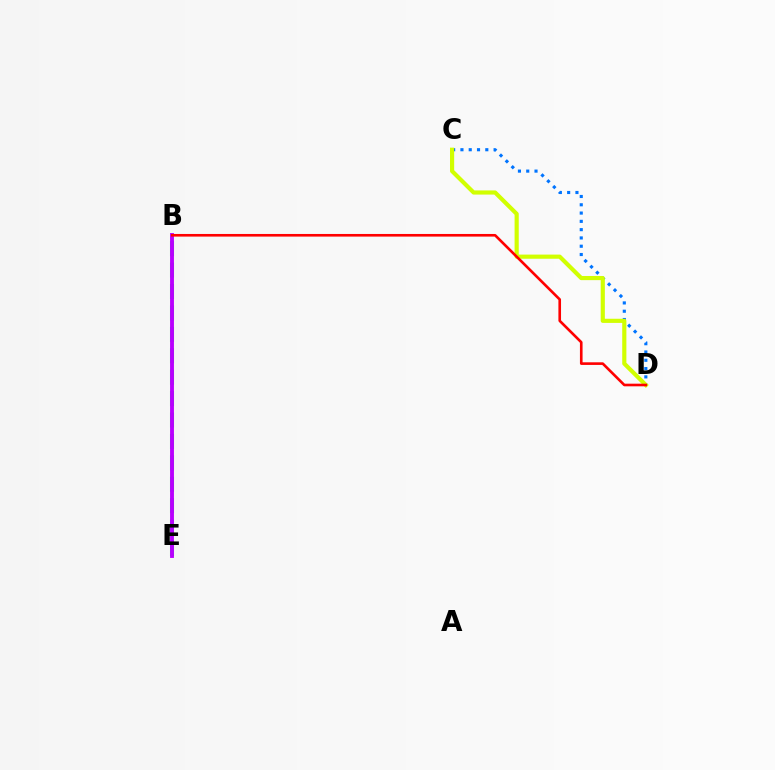{('B', 'E'): [{'color': '#00ff5c', 'line_style': 'dashed', 'thickness': 2.91}, {'color': '#b900ff', 'line_style': 'solid', 'thickness': 2.79}], ('C', 'D'): [{'color': '#0074ff', 'line_style': 'dotted', 'thickness': 2.25}, {'color': '#d1ff00', 'line_style': 'solid', 'thickness': 2.99}], ('B', 'D'): [{'color': '#ff0000', 'line_style': 'solid', 'thickness': 1.89}]}